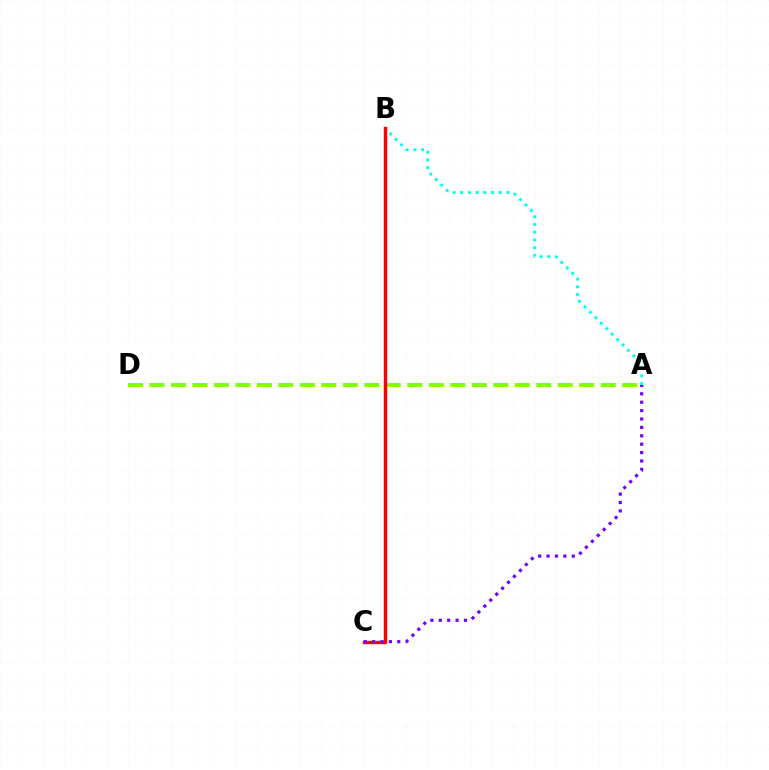{('A', 'D'): [{'color': '#84ff00', 'line_style': 'dashed', 'thickness': 2.92}], ('A', 'B'): [{'color': '#00fff6', 'line_style': 'dotted', 'thickness': 2.09}], ('B', 'C'): [{'color': '#ff0000', 'line_style': 'solid', 'thickness': 2.46}], ('A', 'C'): [{'color': '#7200ff', 'line_style': 'dotted', 'thickness': 2.28}]}